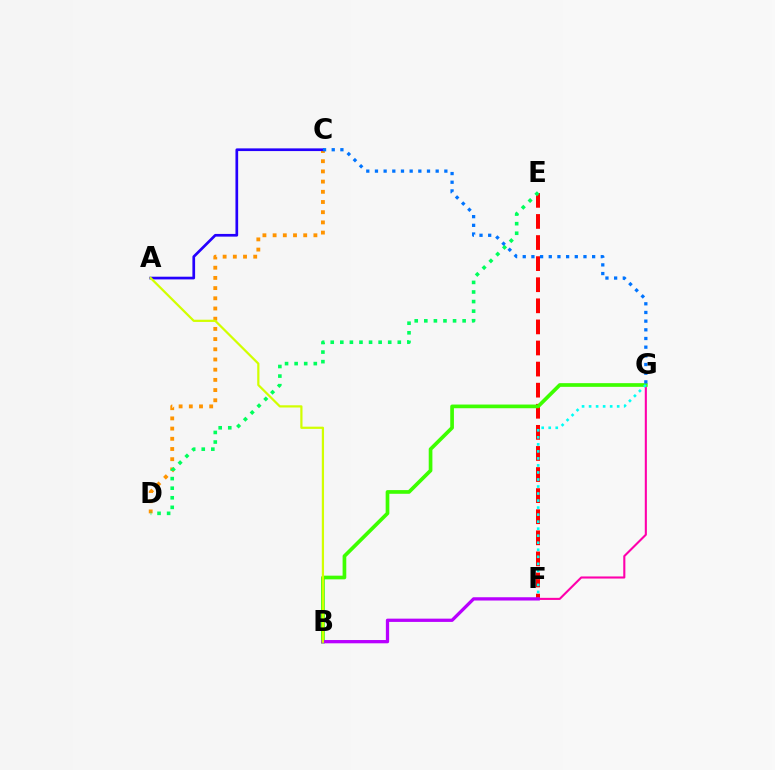{('F', 'G'): [{'color': '#ff00ac', 'line_style': 'solid', 'thickness': 1.51}, {'color': '#00fff6', 'line_style': 'dotted', 'thickness': 1.91}], ('E', 'F'): [{'color': '#ff0000', 'line_style': 'dashed', 'thickness': 2.87}], ('B', 'G'): [{'color': '#3dff00', 'line_style': 'solid', 'thickness': 2.65}], ('B', 'F'): [{'color': '#b900ff', 'line_style': 'solid', 'thickness': 2.36}], ('C', 'D'): [{'color': '#ff9400', 'line_style': 'dotted', 'thickness': 2.77}], ('A', 'C'): [{'color': '#2500ff', 'line_style': 'solid', 'thickness': 1.94}], ('D', 'E'): [{'color': '#00ff5c', 'line_style': 'dotted', 'thickness': 2.6}], ('A', 'B'): [{'color': '#d1ff00', 'line_style': 'solid', 'thickness': 1.6}], ('C', 'G'): [{'color': '#0074ff', 'line_style': 'dotted', 'thickness': 2.36}]}